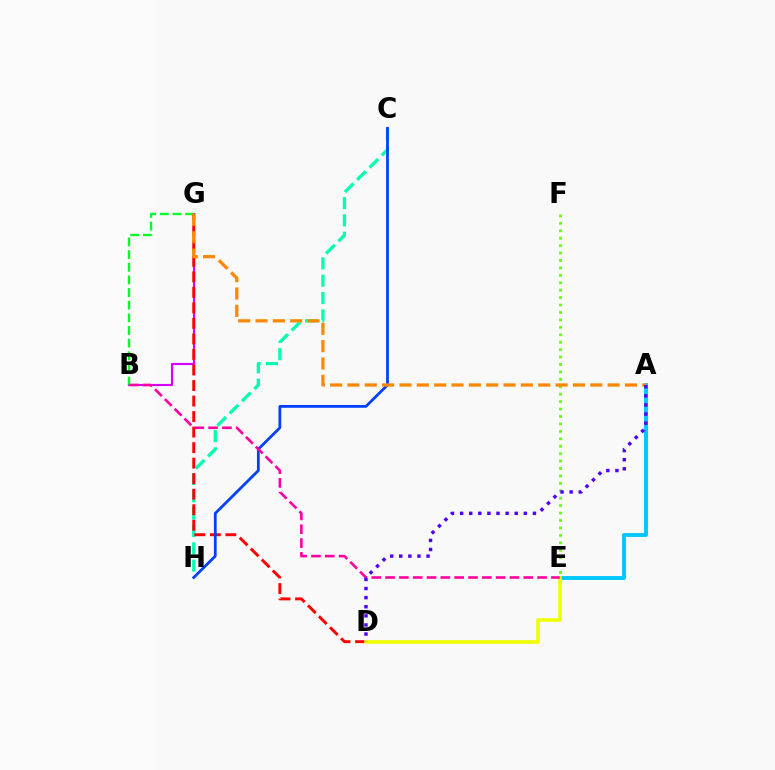{('B', 'G'): [{'color': '#d600ff', 'line_style': 'solid', 'thickness': 1.54}, {'color': '#00ff27', 'line_style': 'dashed', 'thickness': 1.72}], ('A', 'E'): [{'color': '#00c7ff', 'line_style': 'solid', 'thickness': 2.8}], ('C', 'H'): [{'color': '#00ffaf', 'line_style': 'dashed', 'thickness': 2.35}, {'color': '#003fff', 'line_style': 'solid', 'thickness': 1.98}], ('D', 'G'): [{'color': '#ff0000', 'line_style': 'dashed', 'thickness': 2.11}], ('E', 'F'): [{'color': '#66ff00', 'line_style': 'dotted', 'thickness': 2.02}], ('D', 'E'): [{'color': '#eeff00', 'line_style': 'solid', 'thickness': 2.61}], ('A', 'G'): [{'color': '#ff8800', 'line_style': 'dashed', 'thickness': 2.36}], ('B', 'E'): [{'color': '#ff00a0', 'line_style': 'dashed', 'thickness': 1.88}], ('A', 'D'): [{'color': '#4f00ff', 'line_style': 'dotted', 'thickness': 2.47}]}